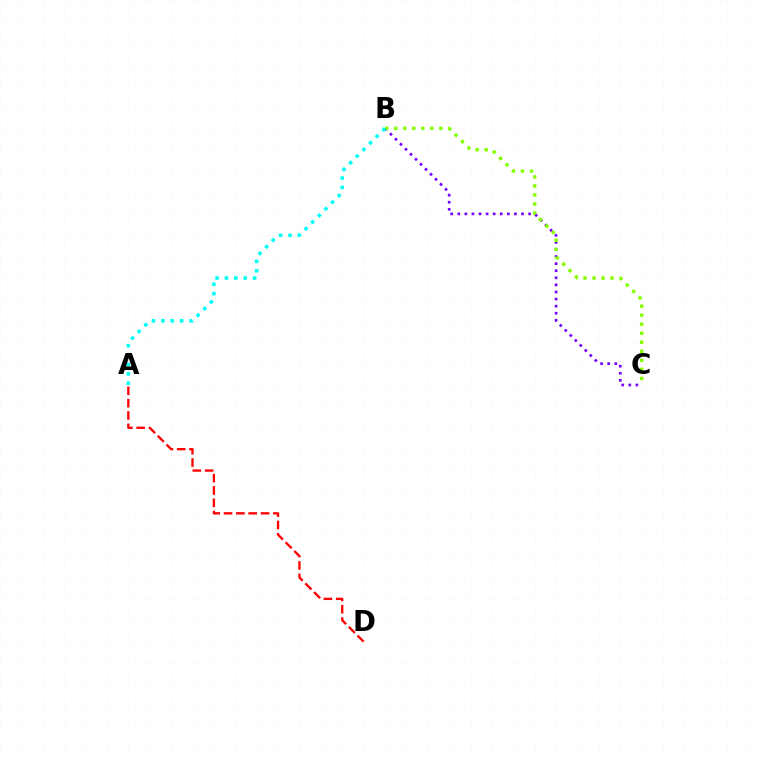{('A', 'D'): [{'color': '#ff0000', 'line_style': 'dashed', 'thickness': 1.68}], ('B', 'C'): [{'color': '#7200ff', 'line_style': 'dotted', 'thickness': 1.92}, {'color': '#84ff00', 'line_style': 'dotted', 'thickness': 2.45}], ('A', 'B'): [{'color': '#00fff6', 'line_style': 'dotted', 'thickness': 2.55}]}